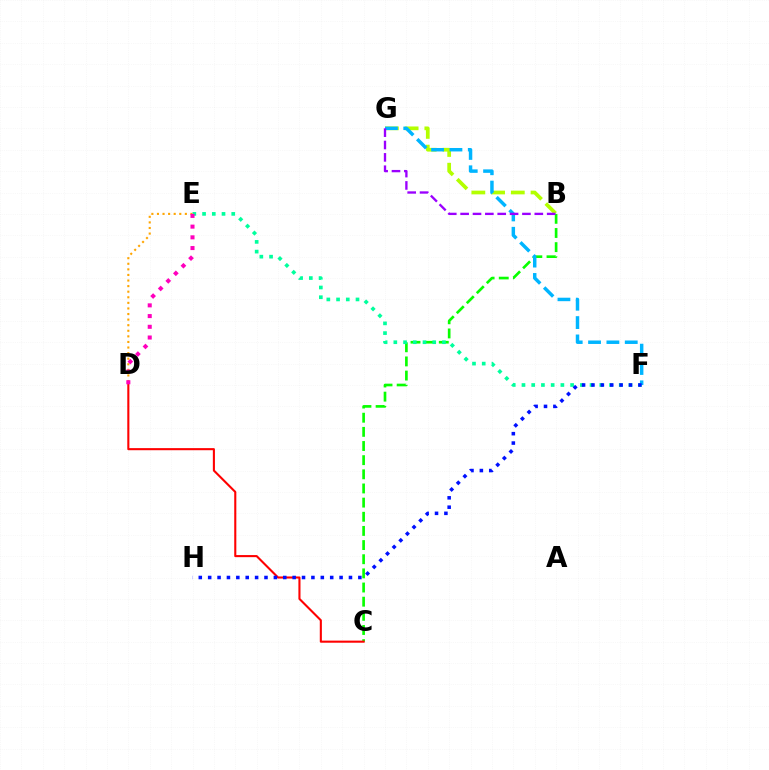{('B', 'C'): [{'color': '#08ff00', 'line_style': 'dashed', 'thickness': 1.92}], ('B', 'G'): [{'color': '#b3ff00', 'line_style': 'dashed', 'thickness': 2.68}, {'color': '#9b00ff', 'line_style': 'dashed', 'thickness': 1.68}], ('E', 'F'): [{'color': '#00ff9d', 'line_style': 'dotted', 'thickness': 2.64}], ('F', 'G'): [{'color': '#00b5ff', 'line_style': 'dashed', 'thickness': 2.49}], ('C', 'D'): [{'color': '#ff0000', 'line_style': 'solid', 'thickness': 1.51}], ('D', 'E'): [{'color': '#ffa500', 'line_style': 'dotted', 'thickness': 1.52}, {'color': '#ff00bd', 'line_style': 'dotted', 'thickness': 2.91}], ('F', 'H'): [{'color': '#0010ff', 'line_style': 'dotted', 'thickness': 2.55}]}